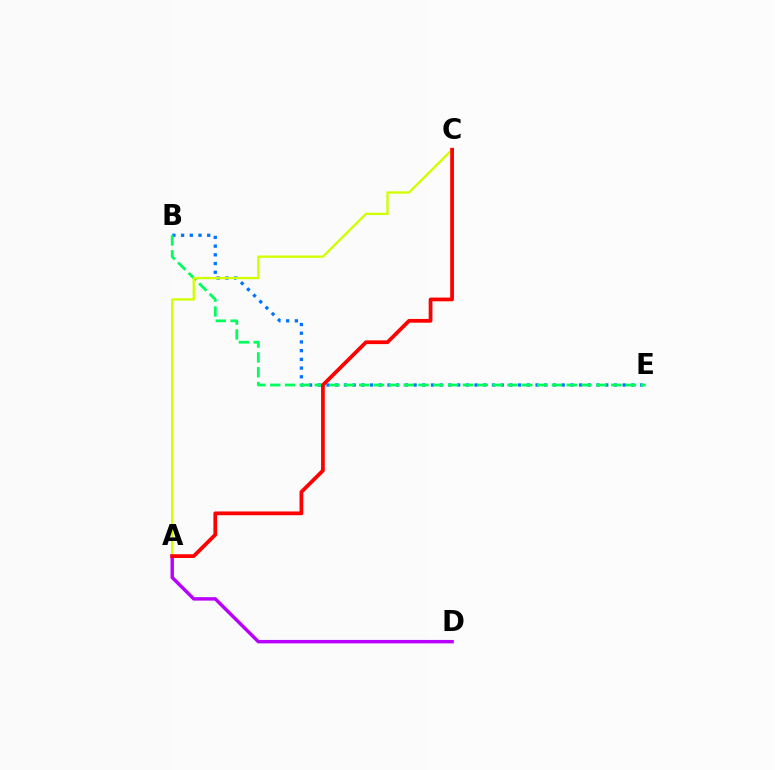{('B', 'E'): [{'color': '#0074ff', 'line_style': 'dotted', 'thickness': 2.37}, {'color': '#00ff5c', 'line_style': 'dashed', 'thickness': 2.01}], ('A', 'D'): [{'color': '#b900ff', 'line_style': 'solid', 'thickness': 2.47}], ('A', 'C'): [{'color': '#d1ff00', 'line_style': 'solid', 'thickness': 1.69}, {'color': '#ff0000', 'line_style': 'solid', 'thickness': 2.7}]}